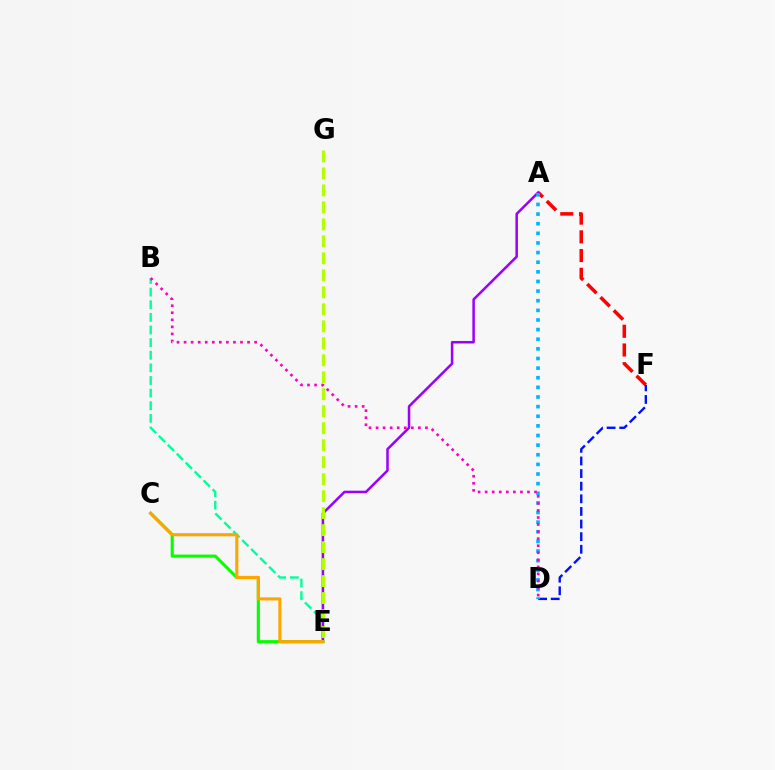{('B', 'E'): [{'color': '#00ff9d', 'line_style': 'dashed', 'thickness': 1.72}], ('A', 'F'): [{'color': '#ff0000', 'line_style': 'dashed', 'thickness': 2.54}], ('D', 'F'): [{'color': '#0010ff', 'line_style': 'dashed', 'thickness': 1.71}], ('A', 'E'): [{'color': '#9b00ff', 'line_style': 'solid', 'thickness': 1.81}], ('C', 'E'): [{'color': '#08ff00', 'line_style': 'solid', 'thickness': 2.25}, {'color': '#ffa500', 'line_style': 'solid', 'thickness': 2.23}], ('A', 'D'): [{'color': '#00b5ff', 'line_style': 'dotted', 'thickness': 2.62}], ('B', 'D'): [{'color': '#ff00bd', 'line_style': 'dotted', 'thickness': 1.92}], ('E', 'G'): [{'color': '#b3ff00', 'line_style': 'dashed', 'thickness': 2.31}]}